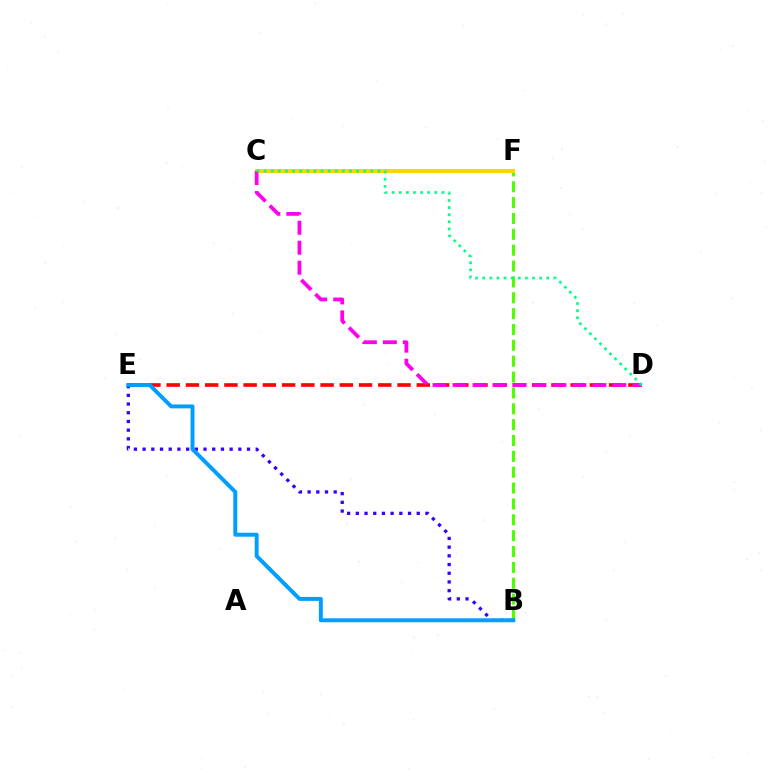{('D', 'E'): [{'color': '#ff0000', 'line_style': 'dashed', 'thickness': 2.61}], ('B', 'E'): [{'color': '#3700ff', 'line_style': 'dotted', 'thickness': 2.36}, {'color': '#009eff', 'line_style': 'solid', 'thickness': 2.84}], ('B', 'F'): [{'color': '#4fff00', 'line_style': 'dashed', 'thickness': 2.15}], ('C', 'F'): [{'color': '#ffd500', 'line_style': 'solid', 'thickness': 2.89}], ('C', 'D'): [{'color': '#ff00ed', 'line_style': 'dashed', 'thickness': 2.71}, {'color': '#00ff86', 'line_style': 'dotted', 'thickness': 1.93}]}